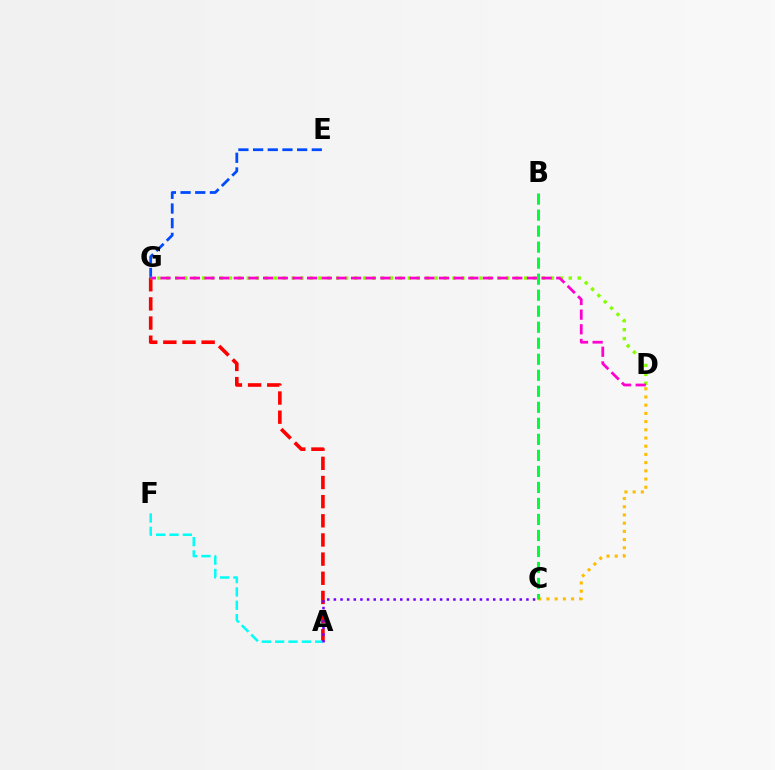{('A', 'G'): [{'color': '#ff0000', 'line_style': 'dashed', 'thickness': 2.6}], ('C', 'D'): [{'color': '#ffbd00', 'line_style': 'dotted', 'thickness': 2.23}], ('E', 'G'): [{'color': '#004bff', 'line_style': 'dashed', 'thickness': 1.99}], ('A', 'F'): [{'color': '#00fff6', 'line_style': 'dashed', 'thickness': 1.81}], ('D', 'G'): [{'color': '#84ff00', 'line_style': 'dotted', 'thickness': 2.43}, {'color': '#ff00cf', 'line_style': 'dashed', 'thickness': 1.99}], ('B', 'C'): [{'color': '#00ff39', 'line_style': 'dashed', 'thickness': 2.18}], ('A', 'C'): [{'color': '#7200ff', 'line_style': 'dotted', 'thickness': 1.8}]}